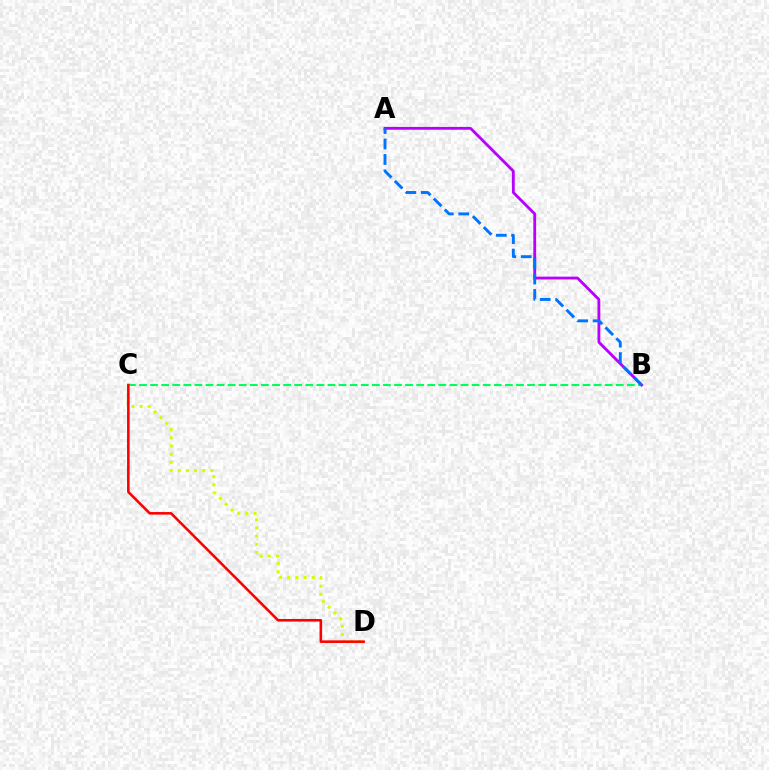{('B', 'C'): [{'color': '#00ff5c', 'line_style': 'dashed', 'thickness': 1.51}], ('A', 'B'): [{'color': '#b900ff', 'line_style': 'solid', 'thickness': 2.04}, {'color': '#0074ff', 'line_style': 'dashed', 'thickness': 2.1}], ('C', 'D'): [{'color': '#d1ff00', 'line_style': 'dotted', 'thickness': 2.22}, {'color': '#ff0000', 'line_style': 'solid', 'thickness': 1.86}]}